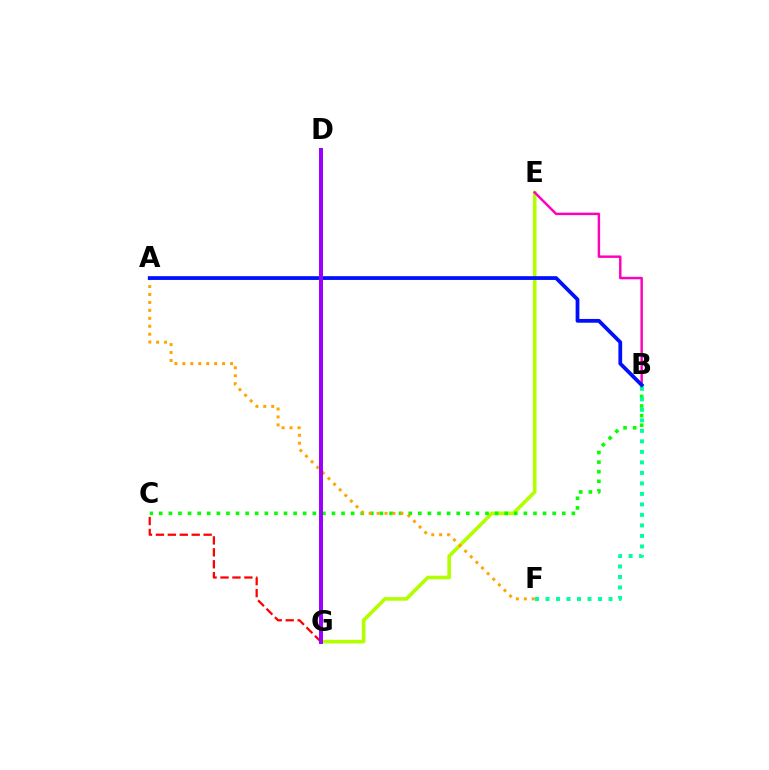{('E', 'G'): [{'color': '#b3ff00', 'line_style': 'solid', 'thickness': 2.61}], ('B', 'E'): [{'color': '#ff00bd', 'line_style': 'solid', 'thickness': 1.76}], ('B', 'C'): [{'color': '#08ff00', 'line_style': 'dotted', 'thickness': 2.61}], ('D', 'G'): [{'color': '#00b5ff', 'line_style': 'solid', 'thickness': 2.79}, {'color': '#9b00ff', 'line_style': 'solid', 'thickness': 2.84}], ('B', 'F'): [{'color': '#00ff9d', 'line_style': 'dotted', 'thickness': 2.85}], ('C', 'G'): [{'color': '#ff0000', 'line_style': 'dashed', 'thickness': 1.62}], ('A', 'F'): [{'color': '#ffa500', 'line_style': 'dotted', 'thickness': 2.16}], ('A', 'B'): [{'color': '#0010ff', 'line_style': 'solid', 'thickness': 2.71}]}